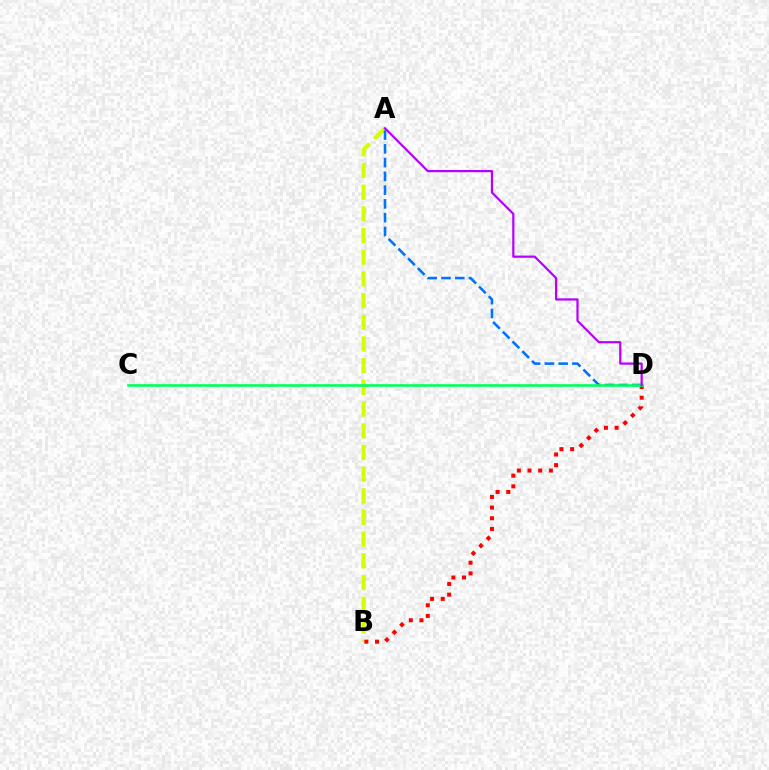{('A', 'B'): [{'color': '#d1ff00', 'line_style': 'dashed', 'thickness': 2.95}], ('B', 'D'): [{'color': '#ff0000', 'line_style': 'dotted', 'thickness': 2.9}], ('A', 'D'): [{'color': '#0074ff', 'line_style': 'dashed', 'thickness': 1.87}, {'color': '#b900ff', 'line_style': 'solid', 'thickness': 1.6}], ('C', 'D'): [{'color': '#00ff5c', 'line_style': 'solid', 'thickness': 1.9}]}